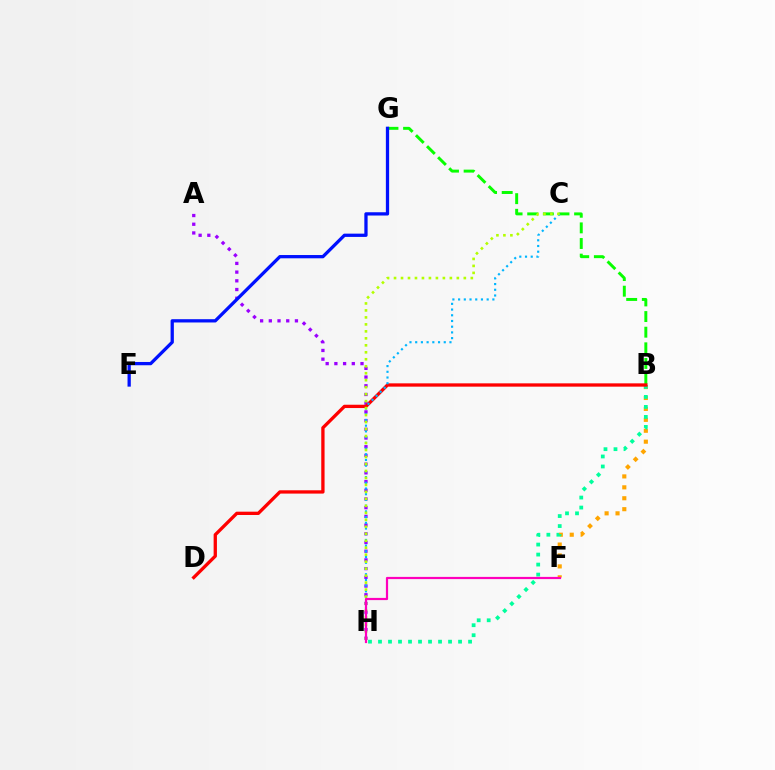{('B', 'F'): [{'color': '#ffa500', 'line_style': 'dotted', 'thickness': 2.97}], ('B', 'G'): [{'color': '#08ff00', 'line_style': 'dashed', 'thickness': 2.12}], ('A', 'H'): [{'color': '#9b00ff', 'line_style': 'dotted', 'thickness': 2.37}], ('B', 'H'): [{'color': '#00ff9d', 'line_style': 'dotted', 'thickness': 2.72}], ('B', 'D'): [{'color': '#ff0000', 'line_style': 'solid', 'thickness': 2.38}], ('E', 'G'): [{'color': '#0010ff', 'line_style': 'solid', 'thickness': 2.36}], ('C', 'H'): [{'color': '#00b5ff', 'line_style': 'dotted', 'thickness': 1.55}, {'color': '#b3ff00', 'line_style': 'dotted', 'thickness': 1.9}], ('F', 'H'): [{'color': '#ff00bd', 'line_style': 'solid', 'thickness': 1.59}]}